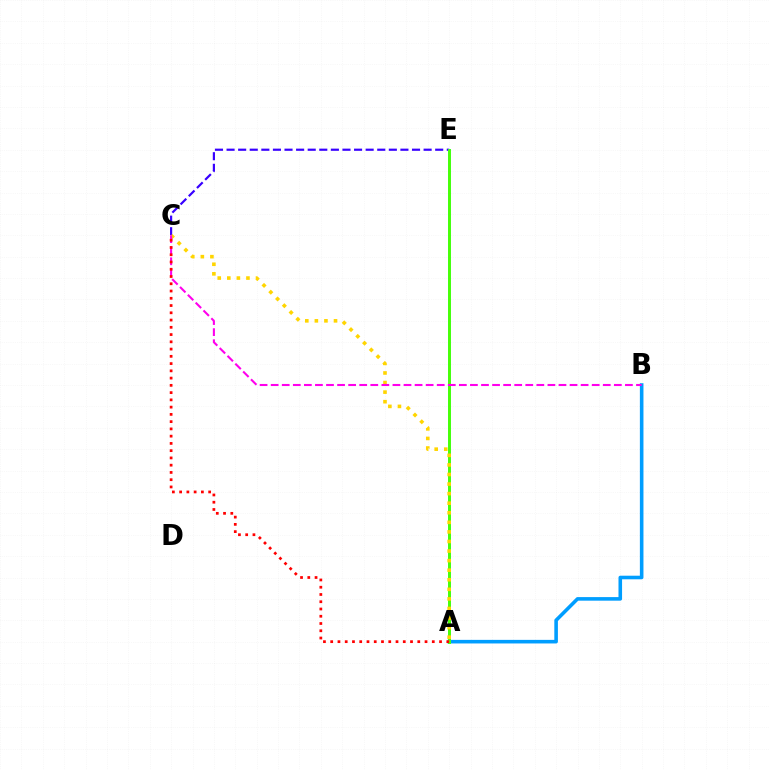{('A', 'B'): [{'color': '#009eff', 'line_style': 'solid', 'thickness': 2.58}], ('C', 'E'): [{'color': '#3700ff', 'line_style': 'dashed', 'thickness': 1.57}], ('A', 'E'): [{'color': '#00ff86', 'line_style': 'solid', 'thickness': 2.11}, {'color': '#4fff00', 'line_style': 'solid', 'thickness': 1.96}], ('A', 'C'): [{'color': '#ffd500', 'line_style': 'dotted', 'thickness': 2.6}, {'color': '#ff0000', 'line_style': 'dotted', 'thickness': 1.97}], ('B', 'C'): [{'color': '#ff00ed', 'line_style': 'dashed', 'thickness': 1.5}]}